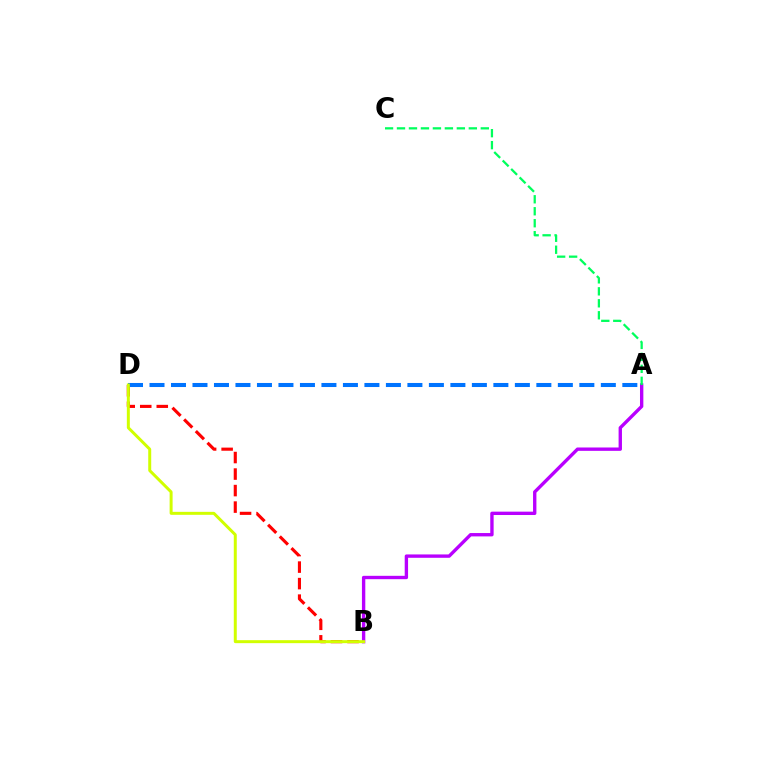{('B', 'D'): [{'color': '#ff0000', 'line_style': 'dashed', 'thickness': 2.24}, {'color': '#d1ff00', 'line_style': 'solid', 'thickness': 2.15}], ('A', 'B'): [{'color': '#b900ff', 'line_style': 'solid', 'thickness': 2.42}], ('A', 'D'): [{'color': '#0074ff', 'line_style': 'dashed', 'thickness': 2.92}], ('A', 'C'): [{'color': '#00ff5c', 'line_style': 'dashed', 'thickness': 1.63}]}